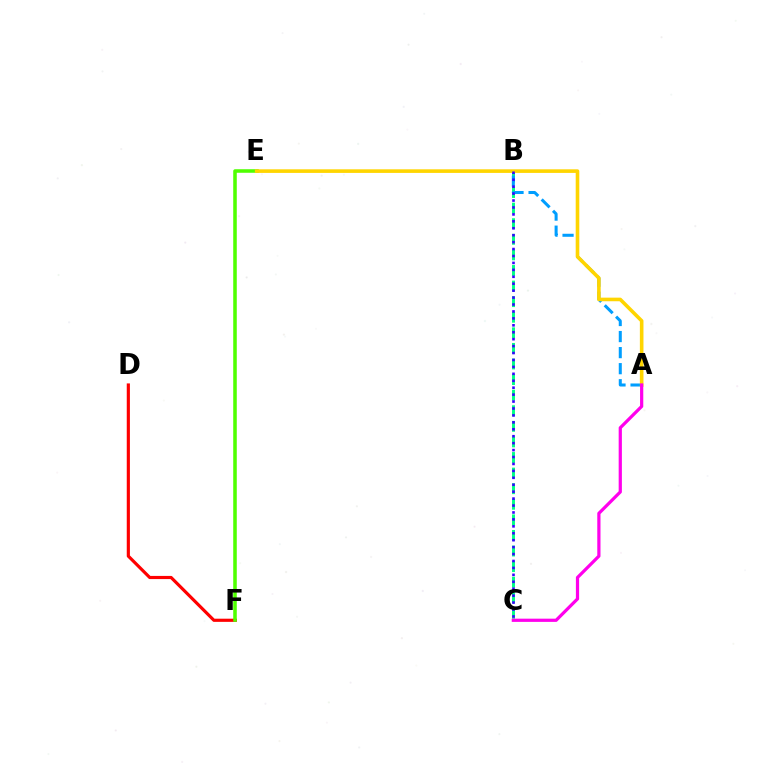{('B', 'C'): [{'color': '#00ff86', 'line_style': 'dashed', 'thickness': 2.12}, {'color': '#3700ff', 'line_style': 'dotted', 'thickness': 1.88}], ('D', 'F'): [{'color': '#ff0000', 'line_style': 'solid', 'thickness': 2.28}], ('A', 'B'): [{'color': '#009eff', 'line_style': 'dashed', 'thickness': 2.18}], ('E', 'F'): [{'color': '#4fff00', 'line_style': 'solid', 'thickness': 2.55}], ('A', 'E'): [{'color': '#ffd500', 'line_style': 'solid', 'thickness': 2.59}], ('A', 'C'): [{'color': '#ff00ed', 'line_style': 'solid', 'thickness': 2.32}]}